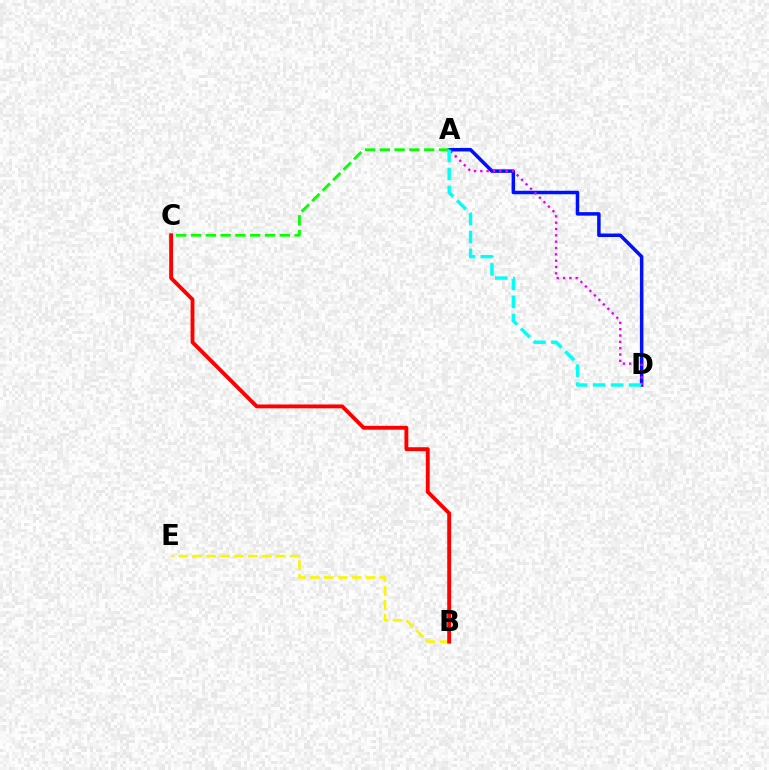{('A', 'D'): [{'color': '#0010ff', 'line_style': 'solid', 'thickness': 2.52}, {'color': '#ee00ff', 'line_style': 'dotted', 'thickness': 1.72}, {'color': '#00fff6', 'line_style': 'dashed', 'thickness': 2.44}], ('B', 'E'): [{'color': '#fcf500', 'line_style': 'dashed', 'thickness': 1.89}], ('A', 'C'): [{'color': '#08ff00', 'line_style': 'dashed', 'thickness': 2.01}], ('B', 'C'): [{'color': '#ff0000', 'line_style': 'solid', 'thickness': 2.78}]}